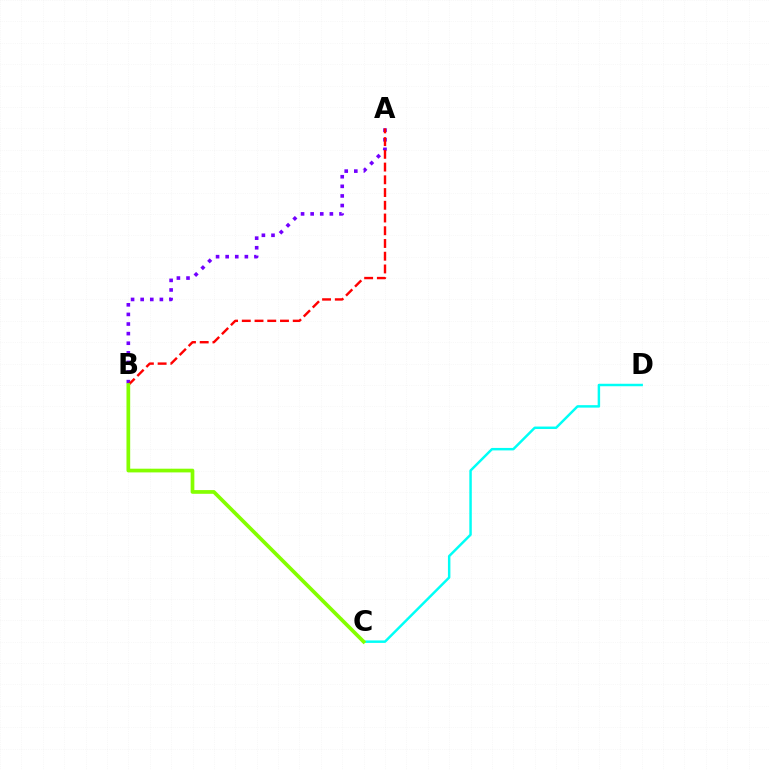{('A', 'B'): [{'color': '#7200ff', 'line_style': 'dotted', 'thickness': 2.61}, {'color': '#ff0000', 'line_style': 'dashed', 'thickness': 1.73}], ('C', 'D'): [{'color': '#00fff6', 'line_style': 'solid', 'thickness': 1.78}], ('B', 'C'): [{'color': '#84ff00', 'line_style': 'solid', 'thickness': 2.67}]}